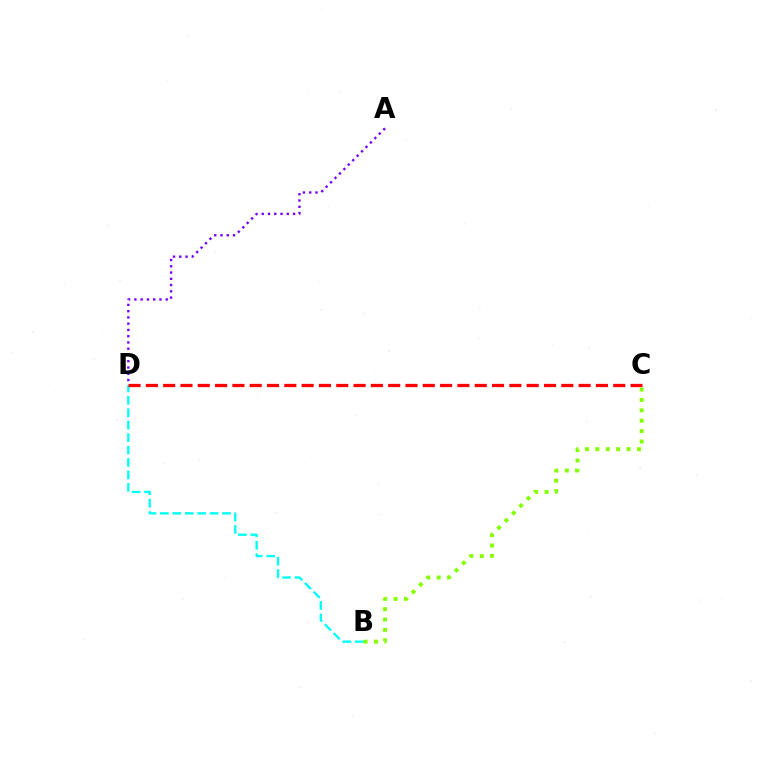{('B', 'D'): [{'color': '#00fff6', 'line_style': 'dashed', 'thickness': 1.69}], ('A', 'D'): [{'color': '#7200ff', 'line_style': 'dotted', 'thickness': 1.7}], ('B', 'C'): [{'color': '#84ff00', 'line_style': 'dotted', 'thickness': 2.82}], ('C', 'D'): [{'color': '#ff0000', 'line_style': 'dashed', 'thickness': 2.35}]}